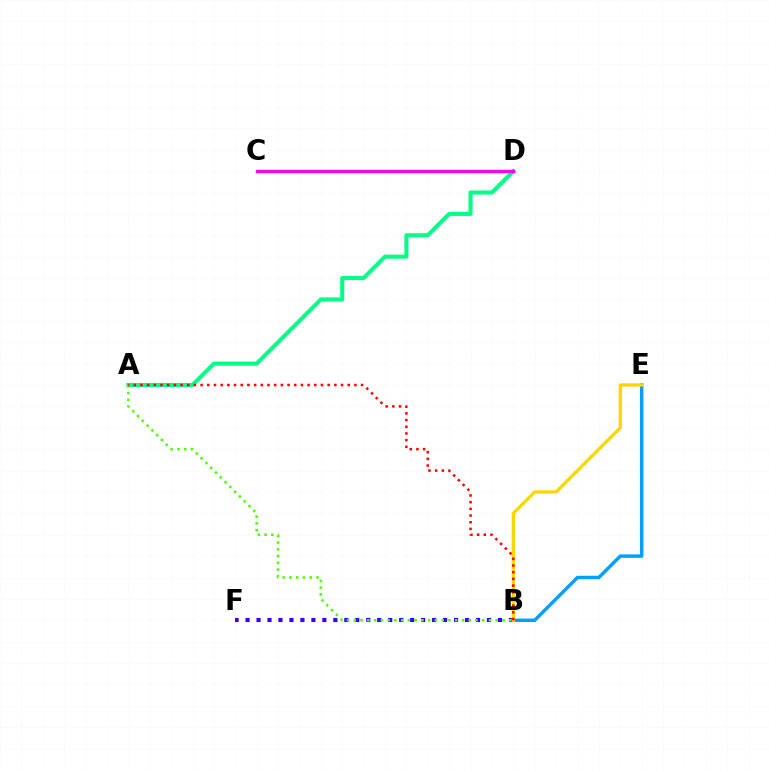{('A', 'D'): [{'color': '#00ff86', 'line_style': 'solid', 'thickness': 2.93}], ('B', 'E'): [{'color': '#009eff', 'line_style': 'solid', 'thickness': 2.49}, {'color': '#ffd500', 'line_style': 'solid', 'thickness': 2.34}], ('B', 'F'): [{'color': '#3700ff', 'line_style': 'dotted', 'thickness': 2.98}], ('A', 'B'): [{'color': '#4fff00', 'line_style': 'dotted', 'thickness': 1.84}, {'color': '#ff0000', 'line_style': 'dotted', 'thickness': 1.82}], ('C', 'D'): [{'color': '#ff00ed', 'line_style': 'solid', 'thickness': 2.43}]}